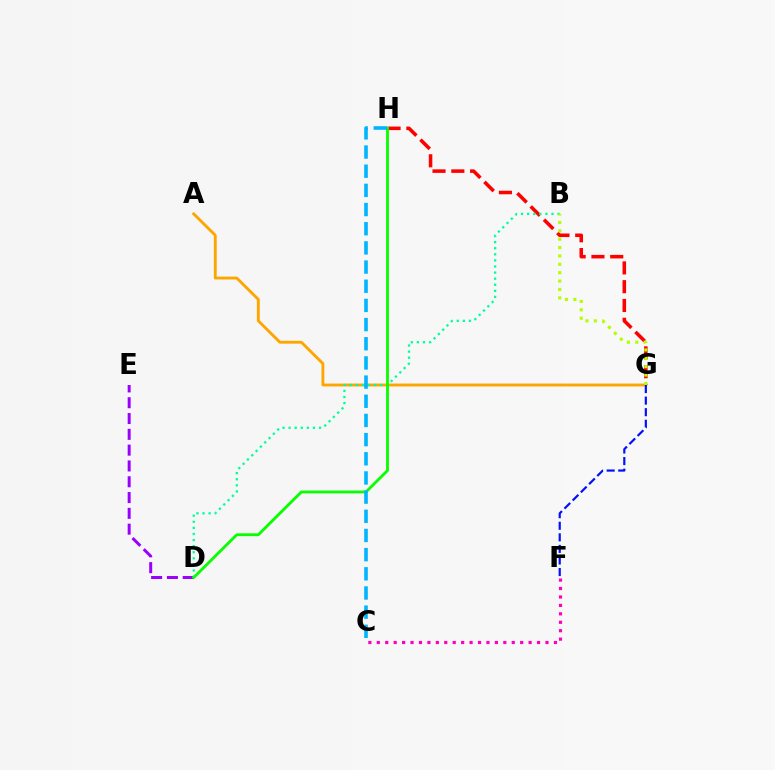{('D', 'E'): [{'color': '#9b00ff', 'line_style': 'dashed', 'thickness': 2.15}], ('G', 'H'): [{'color': '#ff0000', 'line_style': 'dashed', 'thickness': 2.55}], ('A', 'G'): [{'color': '#ffa500', 'line_style': 'solid', 'thickness': 2.07}], ('B', 'D'): [{'color': '#00ff9d', 'line_style': 'dotted', 'thickness': 1.65}], ('D', 'H'): [{'color': '#08ff00', 'line_style': 'solid', 'thickness': 2.04}], ('C', 'H'): [{'color': '#00b5ff', 'line_style': 'dashed', 'thickness': 2.6}], ('C', 'F'): [{'color': '#ff00bd', 'line_style': 'dotted', 'thickness': 2.29}], ('F', 'G'): [{'color': '#0010ff', 'line_style': 'dashed', 'thickness': 1.57}], ('B', 'G'): [{'color': '#b3ff00', 'line_style': 'dotted', 'thickness': 2.28}]}